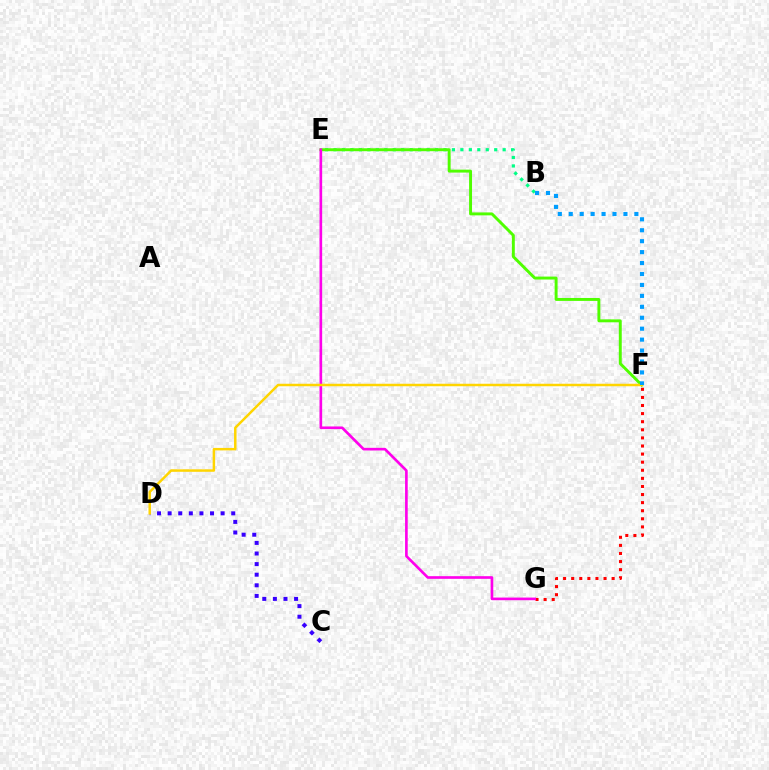{('B', 'E'): [{'color': '#00ff86', 'line_style': 'dotted', 'thickness': 2.3}], ('F', 'G'): [{'color': '#ff0000', 'line_style': 'dotted', 'thickness': 2.2}], ('C', 'D'): [{'color': '#3700ff', 'line_style': 'dotted', 'thickness': 2.88}], ('E', 'F'): [{'color': '#4fff00', 'line_style': 'solid', 'thickness': 2.11}], ('E', 'G'): [{'color': '#ff00ed', 'line_style': 'solid', 'thickness': 1.91}], ('D', 'F'): [{'color': '#ffd500', 'line_style': 'solid', 'thickness': 1.79}], ('B', 'F'): [{'color': '#009eff', 'line_style': 'dotted', 'thickness': 2.97}]}